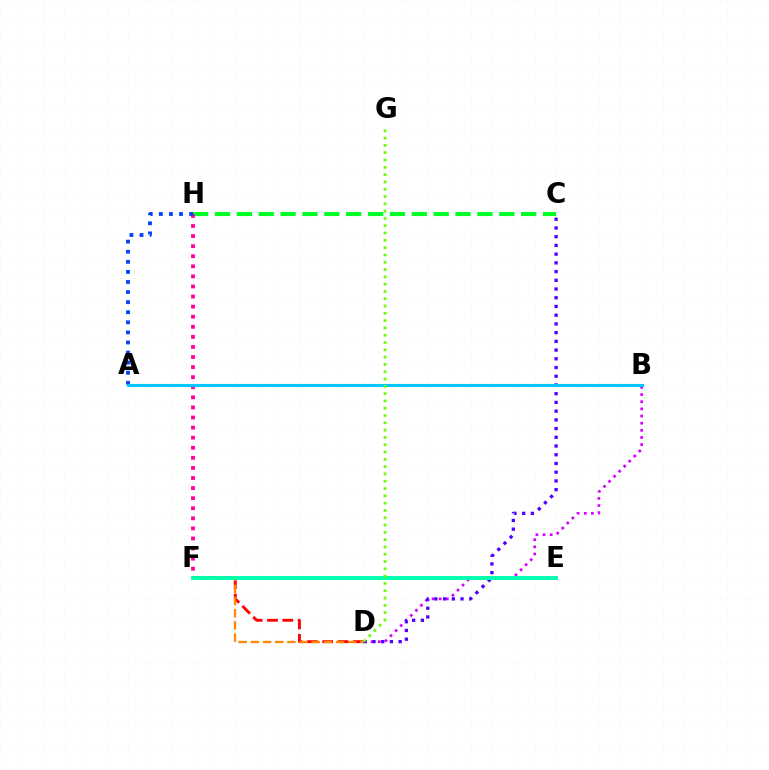{('C', 'H'): [{'color': '#00ff27', 'line_style': 'dashed', 'thickness': 2.97}], ('D', 'F'): [{'color': '#ff0000', 'line_style': 'dashed', 'thickness': 2.08}, {'color': '#ff8800', 'line_style': 'dashed', 'thickness': 1.65}], ('F', 'H'): [{'color': '#ff00a0', 'line_style': 'dotted', 'thickness': 2.74}], ('E', 'F'): [{'color': '#eeff00', 'line_style': 'dotted', 'thickness': 1.84}, {'color': '#00ffaf', 'line_style': 'solid', 'thickness': 2.8}], ('B', 'D'): [{'color': '#d600ff', 'line_style': 'dotted', 'thickness': 1.94}], ('C', 'D'): [{'color': '#4f00ff', 'line_style': 'dotted', 'thickness': 2.37}], ('A', 'H'): [{'color': '#003fff', 'line_style': 'dotted', 'thickness': 2.74}], ('A', 'B'): [{'color': '#00c7ff', 'line_style': 'solid', 'thickness': 2.24}], ('D', 'G'): [{'color': '#66ff00', 'line_style': 'dotted', 'thickness': 1.98}]}